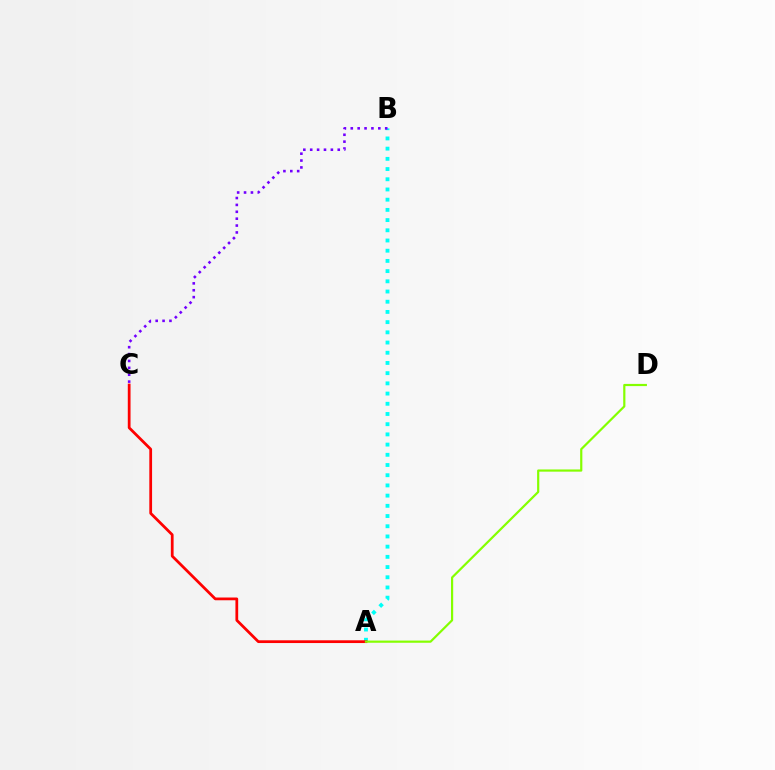{('A', 'B'): [{'color': '#00fff6', 'line_style': 'dotted', 'thickness': 2.77}], ('B', 'C'): [{'color': '#7200ff', 'line_style': 'dotted', 'thickness': 1.87}], ('A', 'C'): [{'color': '#ff0000', 'line_style': 'solid', 'thickness': 1.98}], ('A', 'D'): [{'color': '#84ff00', 'line_style': 'solid', 'thickness': 1.58}]}